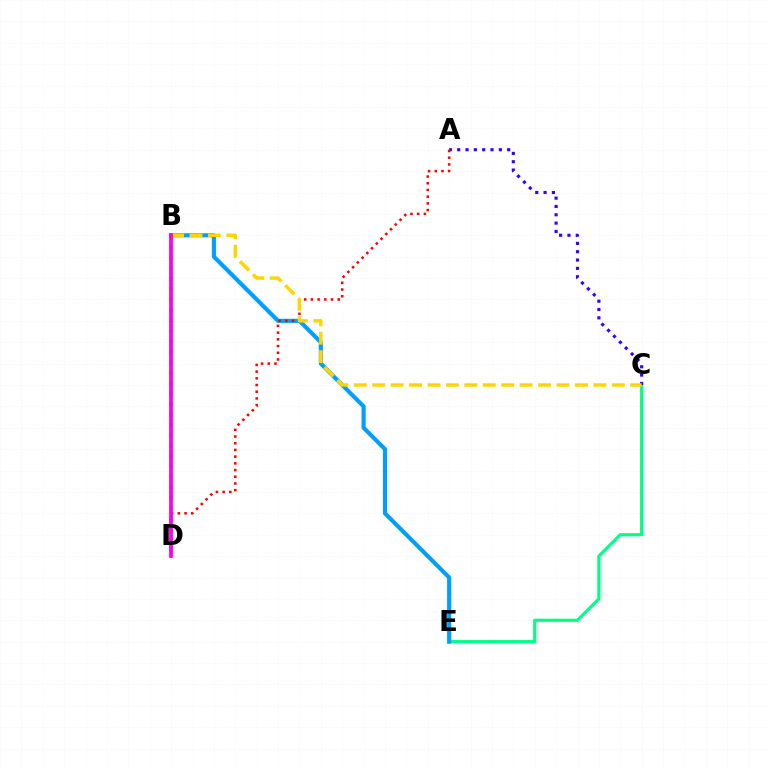{('C', 'E'): [{'color': '#00ff86', 'line_style': 'solid', 'thickness': 2.29}], ('B', 'D'): [{'color': '#4fff00', 'line_style': 'dotted', 'thickness': 2.84}, {'color': '#ff00ed', 'line_style': 'solid', 'thickness': 2.7}], ('A', 'C'): [{'color': '#3700ff', 'line_style': 'dotted', 'thickness': 2.26}], ('B', 'E'): [{'color': '#009eff', 'line_style': 'solid', 'thickness': 2.97}], ('A', 'D'): [{'color': '#ff0000', 'line_style': 'dotted', 'thickness': 1.82}], ('B', 'C'): [{'color': '#ffd500', 'line_style': 'dashed', 'thickness': 2.5}]}